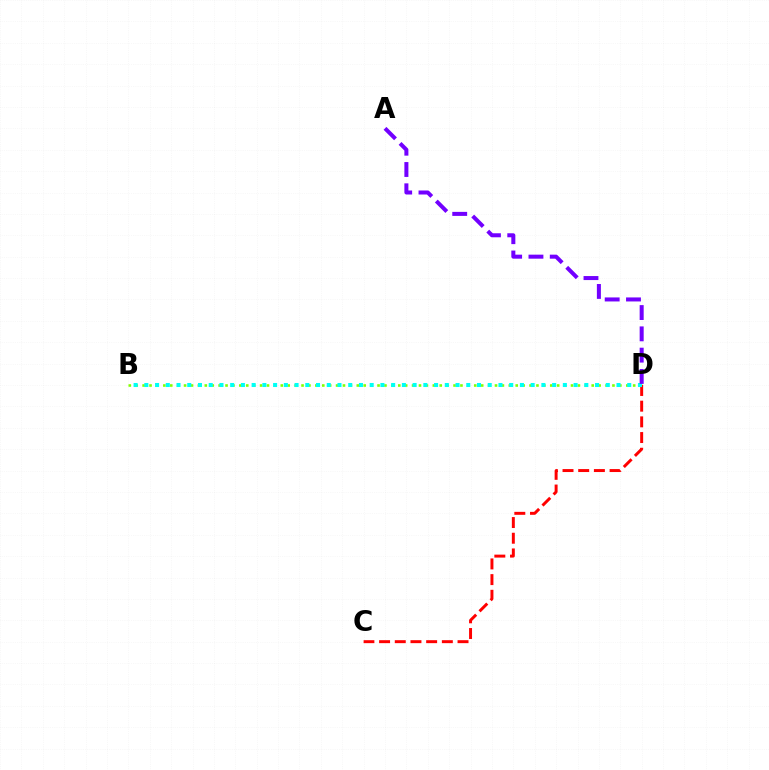{('B', 'D'): [{'color': '#84ff00', 'line_style': 'dotted', 'thickness': 1.88}, {'color': '#00fff6', 'line_style': 'dotted', 'thickness': 2.92}], ('C', 'D'): [{'color': '#ff0000', 'line_style': 'dashed', 'thickness': 2.13}], ('A', 'D'): [{'color': '#7200ff', 'line_style': 'dashed', 'thickness': 2.89}]}